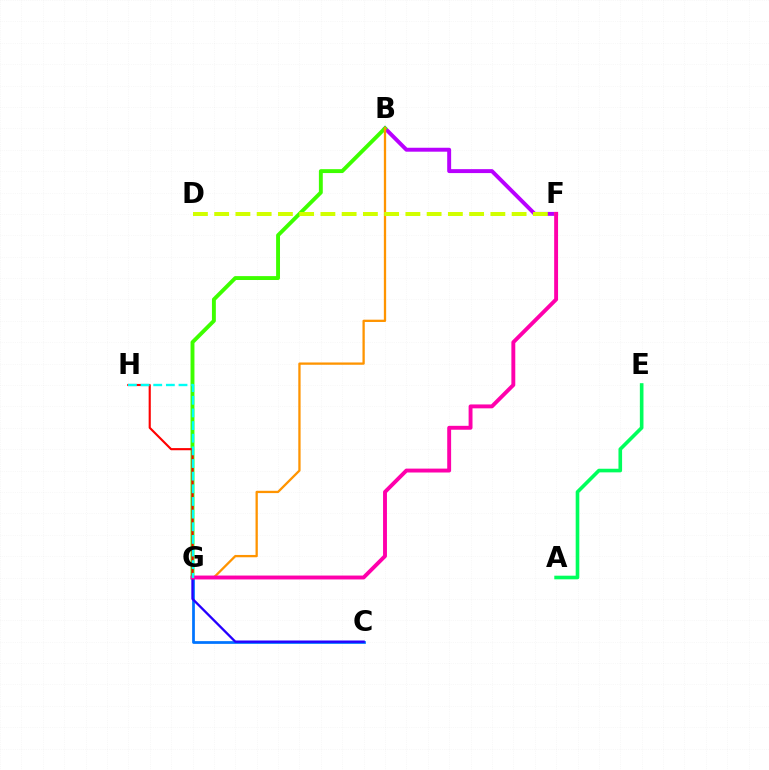{('B', 'F'): [{'color': '#b900ff', 'line_style': 'solid', 'thickness': 2.83}], ('C', 'G'): [{'color': '#0074ff', 'line_style': 'solid', 'thickness': 1.97}, {'color': '#2500ff', 'line_style': 'solid', 'thickness': 1.67}], ('B', 'G'): [{'color': '#3dff00', 'line_style': 'solid', 'thickness': 2.81}, {'color': '#ff9400', 'line_style': 'solid', 'thickness': 1.65}], ('G', 'H'): [{'color': '#ff0000', 'line_style': 'solid', 'thickness': 1.54}, {'color': '#00fff6', 'line_style': 'dashed', 'thickness': 1.72}], ('D', 'F'): [{'color': '#d1ff00', 'line_style': 'dashed', 'thickness': 2.89}], ('A', 'E'): [{'color': '#00ff5c', 'line_style': 'solid', 'thickness': 2.61}], ('F', 'G'): [{'color': '#ff00ac', 'line_style': 'solid', 'thickness': 2.81}]}